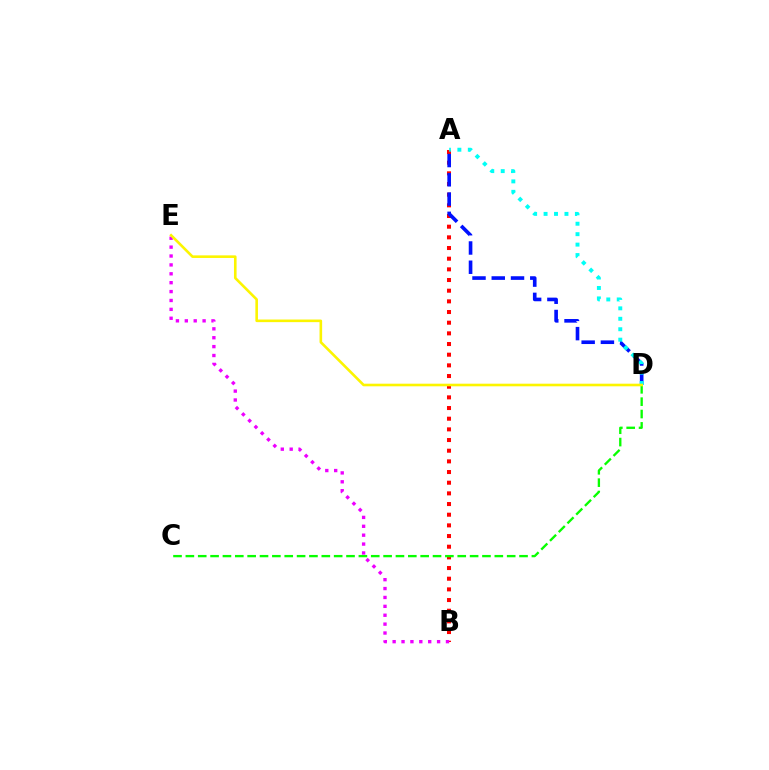{('A', 'B'): [{'color': '#ff0000', 'line_style': 'dotted', 'thickness': 2.9}], ('C', 'D'): [{'color': '#08ff00', 'line_style': 'dashed', 'thickness': 1.68}], ('A', 'D'): [{'color': '#0010ff', 'line_style': 'dashed', 'thickness': 2.62}, {'color': '#00fff6', 'line_style': 'dotted', 'thickness': 2.84}], ('B', 'E'): [{'color': '#ee00ff', 'line_style': 'dotted', 'thickness': 2.42}], ('D', 'E'): [{'color': '#fcf500', 'line_style': 'solid', 'thickness': 1.88}]}